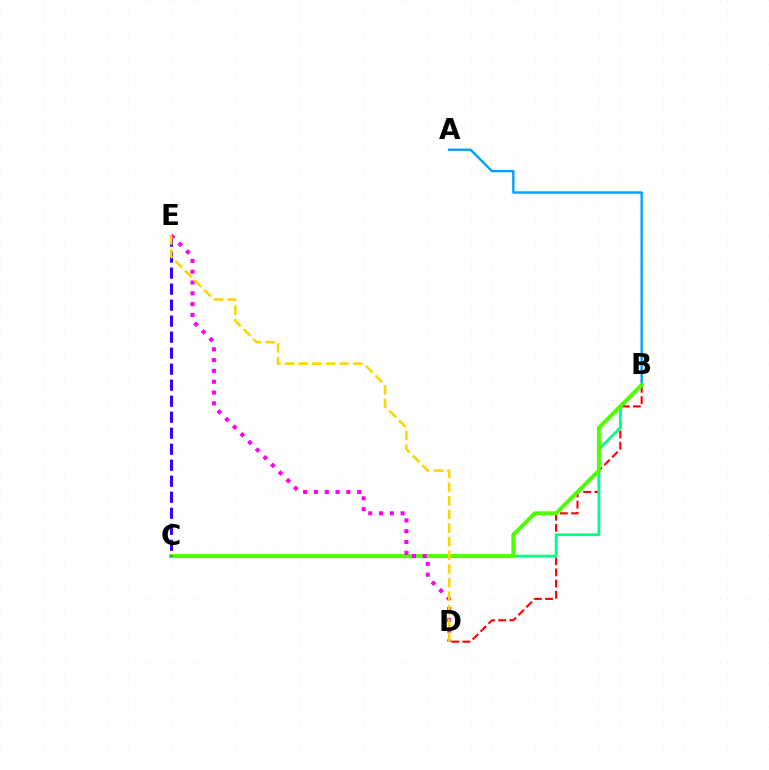{('B', 'D'): [{'color': '#ff0000', 'line_style': 'dashed', 'thickness': 1.52}], ('B', 'C'): [{'color': '#00ff86', 'line_style': 'solid', 'thickness': 1.96}, {'color': '#4fff00', 'line_style': 'solid', 'thickness': 2.86}], ('A', 'B'): [{'color': '#009eff', 'line_style': 'solid', 'thickness': 1.71}], ('C', 'E'): [{'color': '#3700ff', 'line_style': 'dashed', 'thickness': 2.18}], ('D', 'E'): [{'color': '#ff00ed', 'line_style': 'dotted', 'thickness': 2.94}, {'color': '#ffd500', 'line_style': 'dashed', 'thickness': 1.85}]}